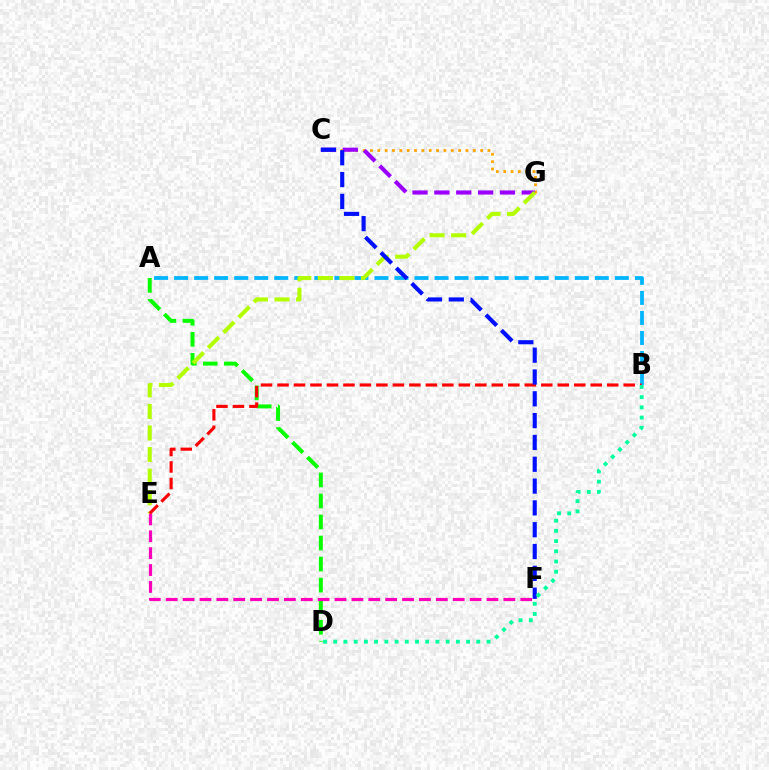{('A', 'B'): [{'color': '#00b5ff', 'line_style': 'dashed', 'thickness': 2.72}], ('C', 'G'): [{'color': '#ffa500', 'line_style': 'dotted', 'thickness': 2.0}, {'color': '#9b00ff', 'line_style': 'dashed', 'thickness': 2.97}], ('A', 'D'): [{'color': '#08ff00', 'line_style': 'dashed', 'thickness': 2.86}], ('E', 'F'): [{'color': '#ff00bd', 'line_style': 'dashed', 'thickness': 2.29}], ('E', 'G'): [{'color': '#b3ff00', 'line_style': 'dashed', 'thickness': 2.93}], ('B', 'E'): [{'color': '#ff0000', 'line_style': 'dashed', 'thickness': 2.24}], ('C', 'F'): [{'color': '#0010ff', 'line_style': 'dashed', 'thickness': 2.96}], ('B', 'D'): [{'color': '#00ff9d', 'line_style': 'dotted', 'thickness': 2.78}]}